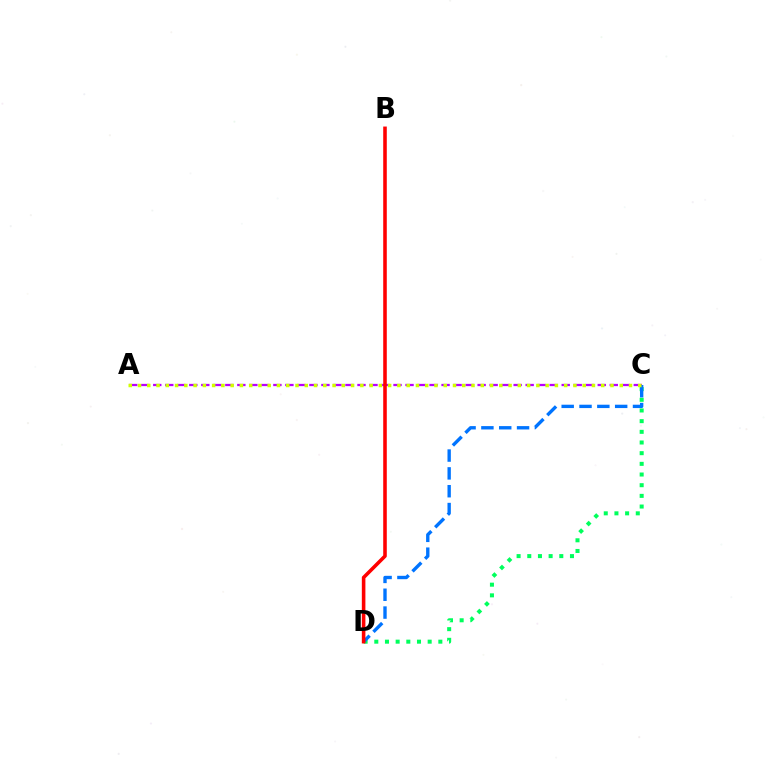{('A', 'C'): [{'color': '#b900ff', 'line_style': 'dashed', 'thickness': 1.63}, {'color': '#d1ff00', 'line_style': 'dotted', 'thickness': 2.52}], ('C', 'D'): [{'color': '#00ff5c', 'line_style': 'dotted', 'thickness': 2.9}, {'color': '#0074ff', 'line_style': 'dashed', 'thickness': 2.42}], ('B', 'D'): [{'color': '#ff0000', 'line_style': 'solid', 'thickness': 2.57}]}